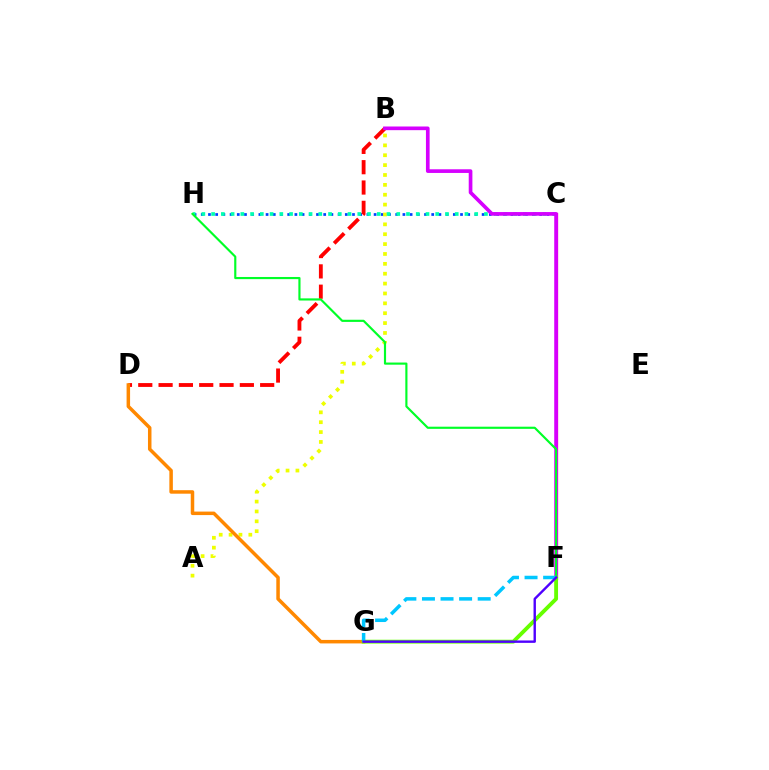{('C', 'H'): [{'color': '#003fff', 'line_style': 'dotted', 'thickness': 1.96}, {'color': '#00ffaf', 'line_style': 'dotted', 'thickness': 2.65}], ('C', 'F'): [{'color': '#ff00a0', 'line_style': 'solid', 'thickness': 2.38}], ('B', 'D'): [{'color': '#ff0000', 'line_style': 'dashed', 'thickness': 2.76}], ('A', 'B'): [{'color': '#eeff00', 'line_style': 'dotted', 'thickness': 2.68}], ('D', 'G'): [{'color': '#ff8800', 'line_style': 'solid', 'thickness': 2.52}], ('B', 'F'): [{'color': '#d600ff', 'line_style': 'solid', 'thickness': 2.64}], ('F', 'G'): [{'color': '#66ff00', 'line_style': 'solid', 'thickness': 2.78}, {'color': '#00c7ff', 'line_style': 'dashed', 'thickness': 2.52}, {'color': '#4f00ff', 'line_style': 'solid', 'thickness': 1.72}], ('F', 'H'): [{'color': '#00ff27', 'line_style': 'solid', 'thickness': 1.55}]}